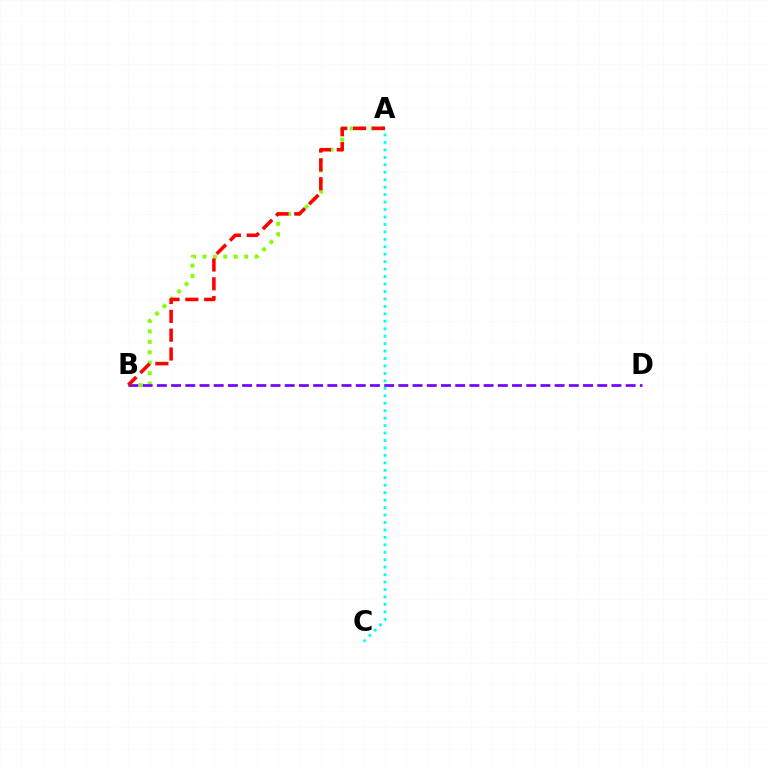{('A', 'B'): [{'color': '#84ff00', 'line_style': 'dotted', 'thickness': 2.84}, {'color': '#ff0000', 'line_style': 'dashed', 'thickness': 2.56}], ('B', 'D'): [{'color': '#7200ff', 'line_style': 'dashed', 'thickness': 1.93}], ('A', 'C'): [{'color': '#00fff6', 'line_style': 'dotted', 'thickness': 2.02}]}